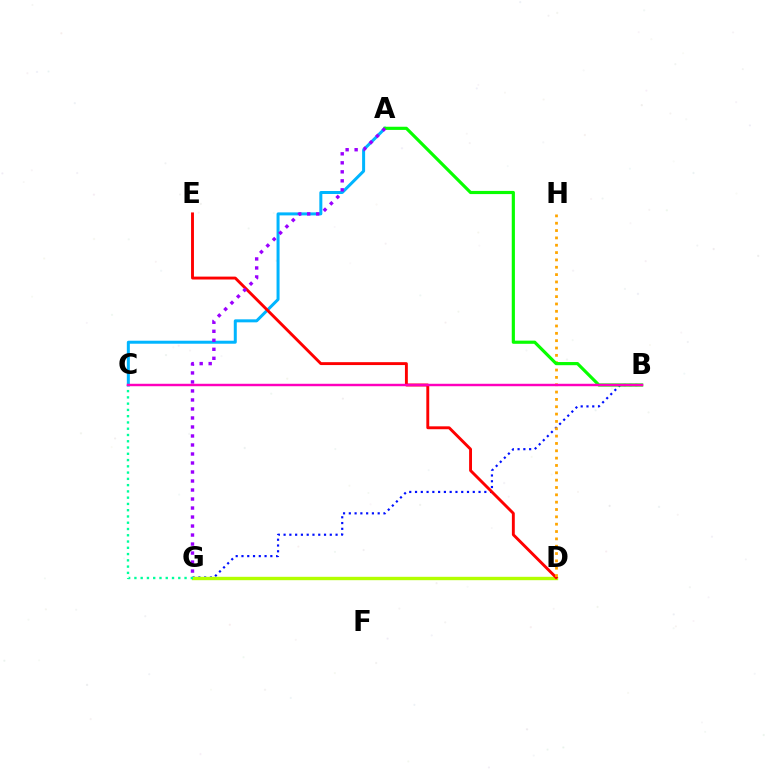{('B', 'G'): [{'color': '#0010ff', 'line_style': 'dotted', 'thickness': 1.57}], ('D', 'G'): [{'color': '#b3ff00', 'line_style': 'solid', 'thickness': 2.43}], ('A', 'C'): [{'color': '#00b5ff', 'line_style': 'solid', 'thickness': 2.16}], ('D', 'E'): [{'color': '#ff0000', 'line_style': 'solid', 'thickness': 2.08}], ('C', 'G'): [{'color': '#00ff9d', 'line_style': 'dotted', 'thickness': 1.7}], ('D', 'H'): [{'color': '#ffa500', 'line_style': 'dotted', 'thickness': 1.99}], ('A', 'B'): [{'color': '#08ff00', 'line_style': 'solid', 'thickness': 2.28}], ('A', 'G'): [{'color': '#9b00ff', 'line_style': 'dotted', 'thickness': 2.45}], ('B', 'C'): [{'color': '#ff00bd', 'line_style': 'solid', 'thickness': 1.76}]}